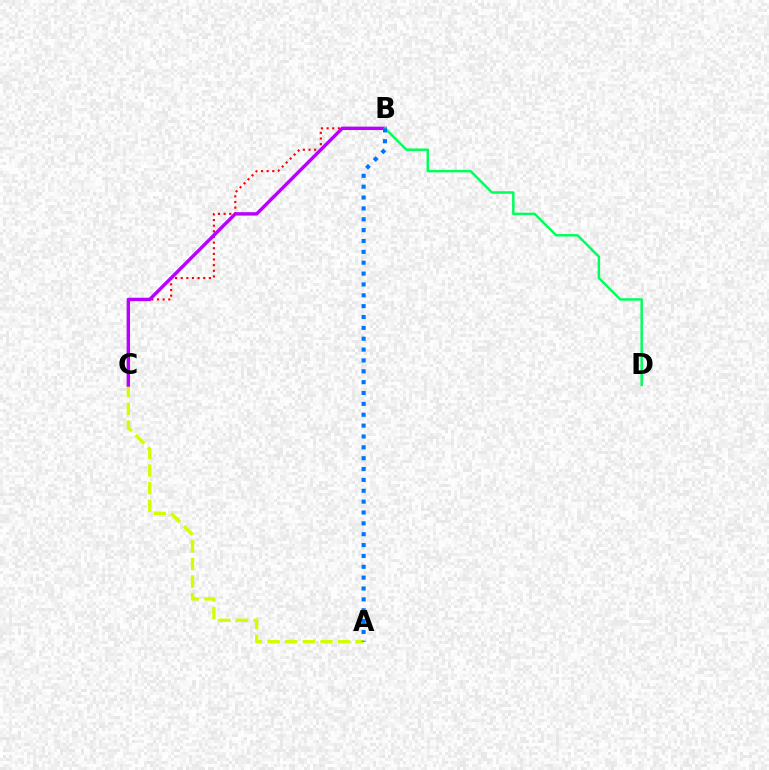{('B', 'C'): [{'color': '#ff0000', 'line_style': 'dotted', 'thickness': 1.53}, {'color': '#b900ff', 'line_style': 'solid', 'thickness': 2.45}], ('A', 'C'): [{'color': '#d1ff00', 'line_style': 'dashed', 'thickness': 2.4}], ('B', 'D'): [{'color': '#00ff5c', 'line_style': 'solid', 'thickness': 1.79}], ('A', 'B'): [{'color': '#0074ff', 'line_style': 'dotted', 'thickness': 2.95}]}